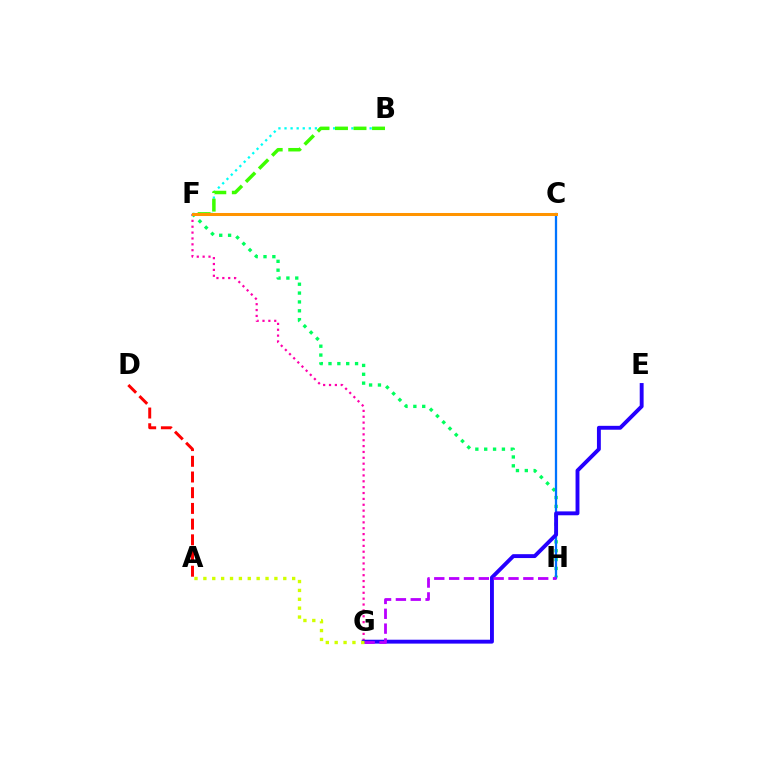{('B', 'F'): [{'color': '#00fff6', 'line_style': 'dotted', 'thickness': 1.65}, {'color': '#3dff00', 'line_style': 'dashed', 'thickness': 2.52}], ('A', 'D'): [{'color': '#ff0000', 'line_style': 'dashed', 'thickness': 2.13}], ('F', 'G'): [{'color': '#ff00ac', 'line_style': 'dotted', 'thickness': 1.59}], ('F', 'H'): [{'color': '#00ff5c', 'line_style': 'dotted', 'thickness': 2.41}], ('C', 'H'): [{'color': '#0074ff', 'line_style': 'solid', 'thickness': 1.64}], ('C', 'F'): [{'color': '#ff9400', 'line_style': 'solid', 'thickness': 2.18}], ('E', 'G'): [{'color': '#2500ff', 'line_style': 'solid', 'thickness': 2.8}], ('G', 'H'): [{'color': '#b900ff', 'line_style': 'dashed', 'thickness': 2.02}], ('A', 'G'): [{'color': '#d1ff00', 'line_style': 'dotted', 'thickness': 2.41}]}